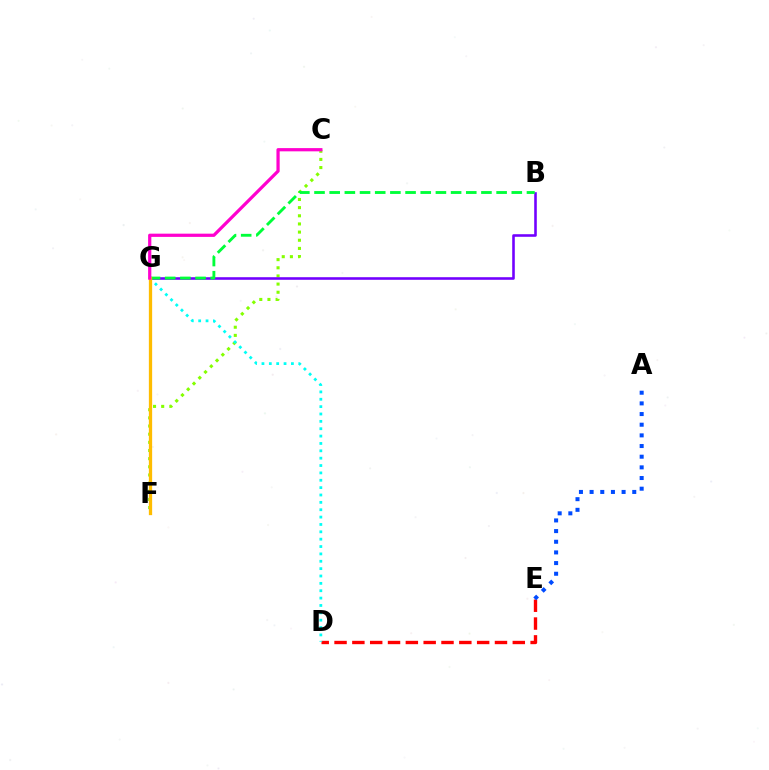{('D', 'E'): [{'color': '#ff0000', 'line_style': 'dashed', 'thickness': 2.42}], ('A', 'E'): [{'color': '#004bff', 'line_style': 'dotted', 'thickness': 2.9}], ('C', 'F'): [{'color': '#84ff00', 'line_style': 'dotted', 'thickness': 2.22}], ('B', 'G'): [{'color': '#7200ff', 'line_style': 'solid', 'thickness': 1.86}, {'color': '#00ff39', 'line_style': 'dashed', 'thickness': 2.06}], ('D', 'G'): [{'color': '#00fff6', 'line_style': 'dotted', 'thickness': 2.0}], ('F', 'G'): [{'color': '#ffbd00', 'line_style': 'solid', 'thickness': 2.36}], ('C', 'G'): [{'color': '#ff00cf', 'line_style': 'solid', 'thickness': 2.32}]}